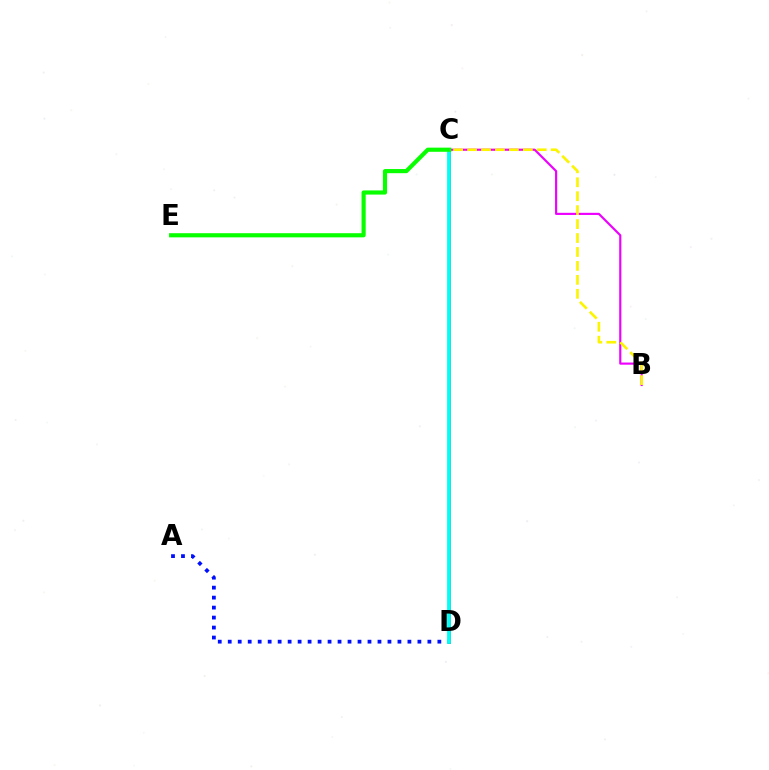{('B', 'C'): [{'color': '#ee00ff', 'line_style': 'solid', 'thickness': 1.55}, {'color': '#fcf500', 'line_style': 'dashed', 'thickness': 1.89}], ('C', 'D'): [{'color': '#ff0000', 'line_style': 'solid', 'thickness': 2.15}, {'color': '#00fff6', 'line_style': 'solid', 'thickness': 2.74}], ('A', 'D'): [{'color': '#0010ff', 'line_style': 'dotted', 'thickness': 2.71}], ('C', 'E'): [{'color': '#08ff00', 'line_style': 'solid', 'thickness': 2.99}]}